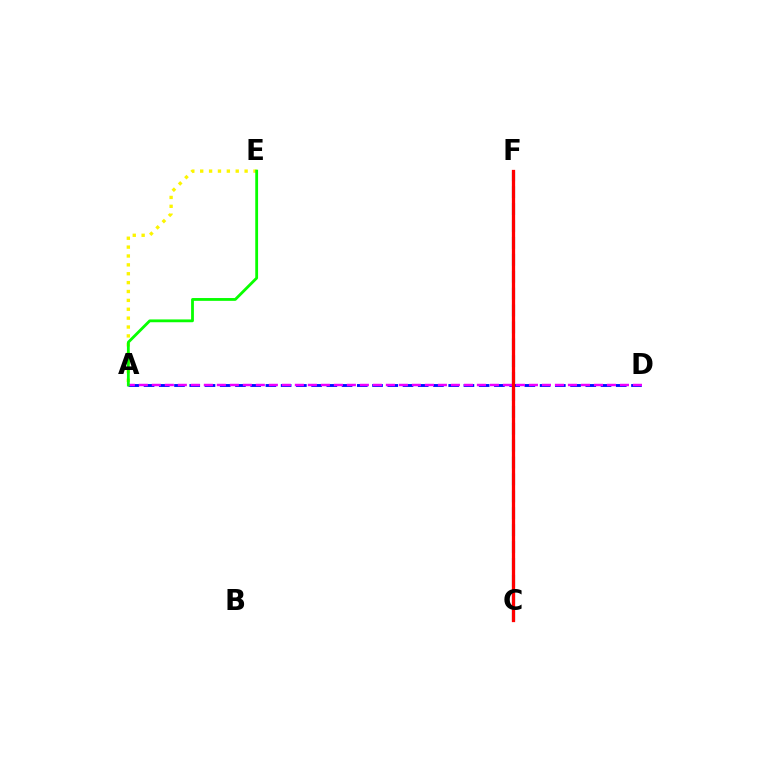{('A', 'D'): [{'color': '#0010ff', 'line_style': 'dashed', 'thickness': 2.07}, {'color': '#ee00ff', 'line_style': 'dashed', 'thickness': 1.77}], ('A', 'E'): [{'color': '#fcf500', 'line_style': 'dotted', 'thickness': 2.41}, {'color': '#08ff00', 'line_style': 'solid', 'thickness': 2.02}], ('C', 'F'): [{'color': '#00fff6', 'line_style': 'dashed', 'thickness': 2.3}, {'color': '#ff0000', 'line_style': 'solid', 'thickness': 2.36}]}